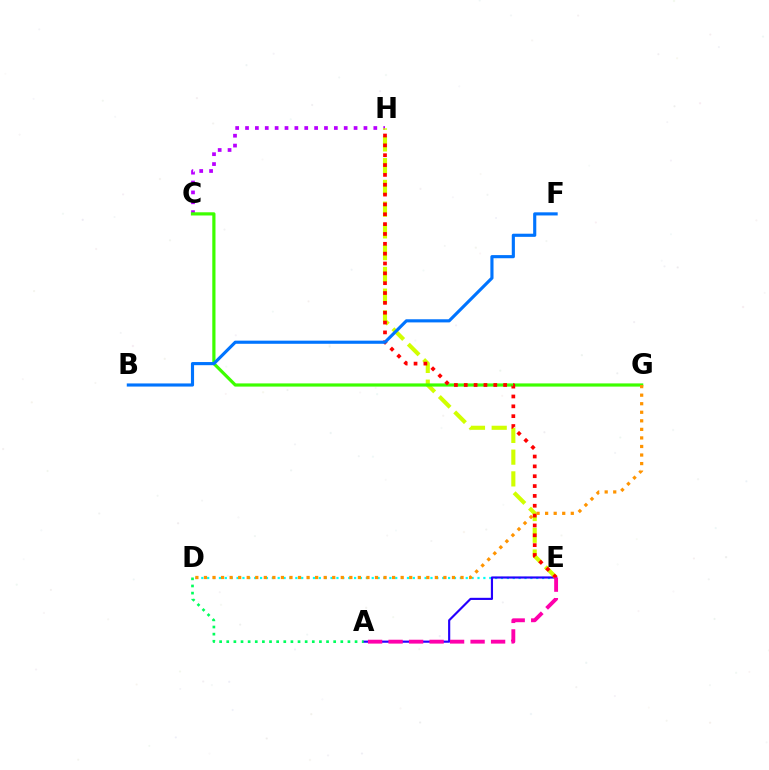{('D', 'E'): [{'color': '#00fff6', 'line_style': 'dotted', 'thickness': 1.6}], ('C', 'H'): [{'color': '#b900ff', 'line_style': 'dotted', 'thickness': 2.68}], ('A', 'E'): [{'color': '#2500ff', 'line_style': 'solid', 'thickness': 1.55}, {'color': '#ff00ac', 'line_style': 'dashed', 'thickness': 2.78}], ('E', 'H'): [{'color': '#d1ff00', 'line_style': 'dashed', 'thickness': 2.95}, {'color': '#ff0000', 'line_style': 'dotted', 'thickness': 2.67}], ('C', 'G'): [{'color': '#3dff00', 'line_style': 'solid', 'thickness': 2.3}], ('D', 'G'): [{'color': '#ff9400', 'line_style': 'dotted', 'thickness': 2.32}], ('A', 'D'): [{'color': '#00ff5c', 'line_style': 'dotted', 'thickness': 1.94}], ('B', 'F'): [{'color': '#0074ff', 'line_style': 'solid', 'thickness': 2.26}]}